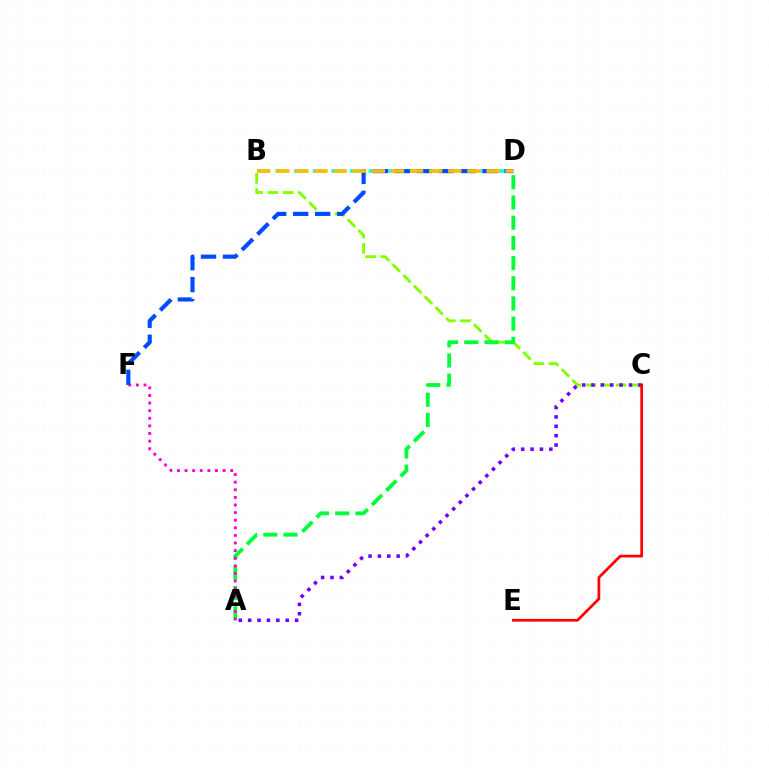{('B', 'C'): [{'color': '#84ff00', 'line_style': 'dashed', 'thickness': 2.06}], ('A', 'D'): [{'color': '#00ff39', 'line_style': 'dashed', 'thickness': 2.74}], ('A', 'C'): [{'color': '#7200ff', 'line_style': 'dotted', 'thickness': 2.55}], ('B', 'D'): [{'color': '#00fff6', 'line_style': 'dashed', 'thickness': 2.53}, {'color': '#ffbd00', 'line_style': 'dashed', 'thickness': 2.6}], ('A', 'F'): [{'color': '#ff00cf', 'line_style': 'dotted', 'thickness': 2.07}], ('C', 'E'): [{'color': '#ff0000', 'line_style': 'solid', 'thickness': 1.96}], ('D', 'F'): [{'color': '#004bff', 'line_style': 'dashed', 'thickness': 2.99}]}